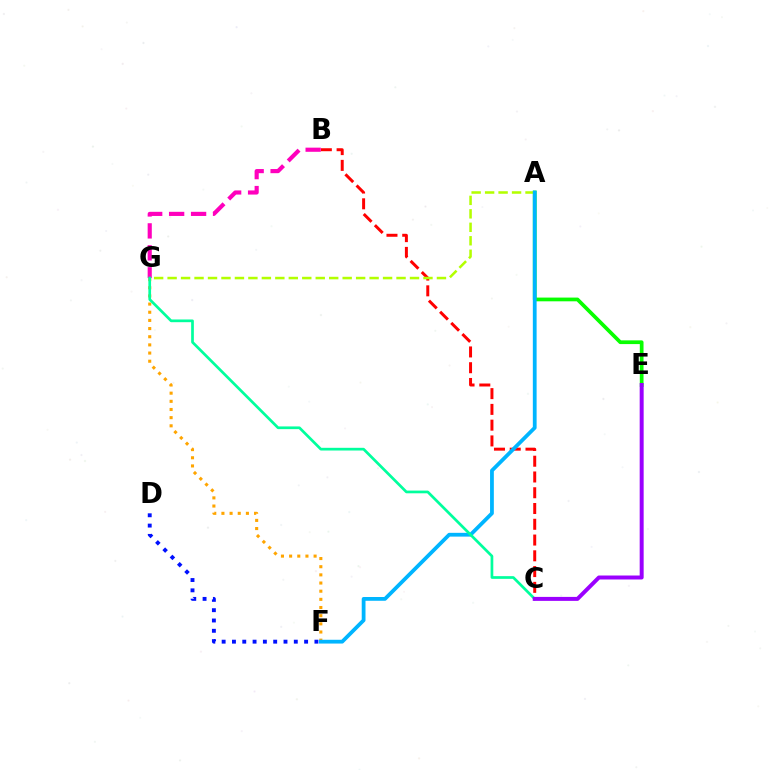{('A', 'E'): [{'color': '#08ff00', 'line_style': 'solid', 'thickness': 2.68}], ('F', 'G'): [{'color': '#ffa500', 'line_style': 'dotted', 'thickness': 2.22}], ('B', 'C'): [{'color': '#ff0000', 'line_style': 'dashed', 'thickness': 2.14}], ('B', 'G'): [{'color': '#ff00bd', 'line_style': 'dashed', 'thickness': 2.98}], ('A', 'G'): [{'color': '#b3ff00', 'line_style': 'dashed', 'thickness': 1.83}], ('D', 'F'): [{'color': '#0010ff', 'line_style': 'dotted', 'thickness': 2.8}], ('A', 'F'): [{'color': '#00b5ff', 'line_style': 'solid', 'thickness': 2.72}], ('C', 'G'): [{'color': '#00ff9d', 'line_style': 'solid', 'thickness': 1.95}], ('C', 'E'): [{'color': '#9b00ff', 'line_style': 'solid', 'thickness': 2.86}]}